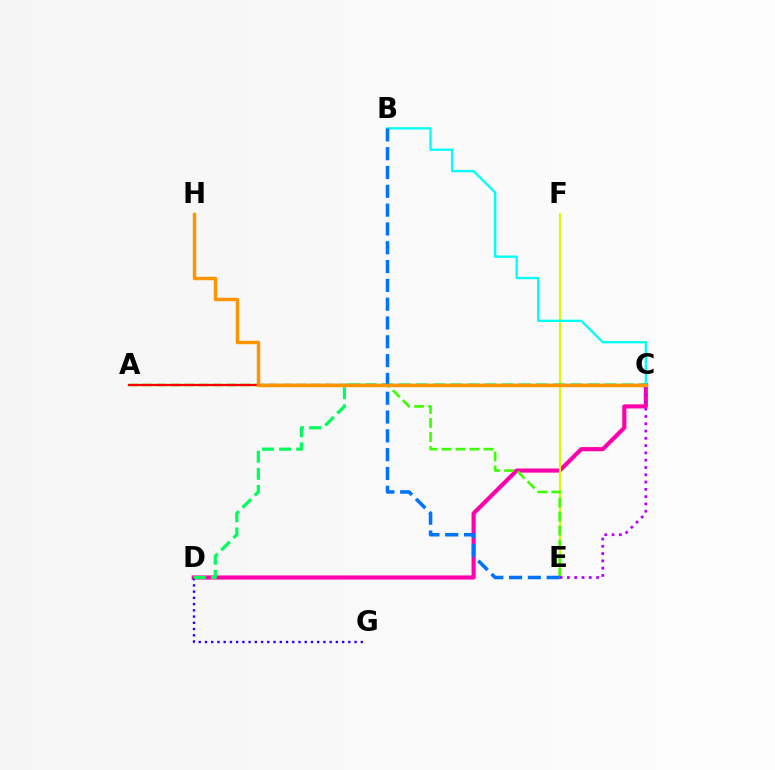{('C', 'D'): [{'color': '#ff00ac', 'line_style': 'solid', 'thickness': 2.98}, {'color': '#00ff5c', 'line_style': 'dashed', 'thickness': 2.33}], ('E', 'F'): [{'color': '#d1ff00', 'line_style': 'solid', 'thickness': 1.54}], ('A', 'E'): [{'color': '#3dff00', 'line_style': 'dashed', 'thickness': 1.9}], ('C', 'E'): [{'color': '#b900ff', 'line_style': 'dotted', 'thickness': 1.98}], ('A', 'C'): [{'color': '#ff0000', 'line_style': 'solid', 'thickness': 1.63}], ('B', 'C'): [{'color': '#00fff6', 'line_style': 'solid', 'thickness': 1.67}], ('D', 'G'): [{'color': '#2500ff', 'line_style': 'dotted', 'thickness': 1.69}], ('B', 'E'): [{'color': '#0074ff', 'line_style': 'dashed', 'thickness': 2.56}], ('C', 'H'): [{'color': '#ff9400', 'line_style': 'solid', 'thickness': 2.47}]}